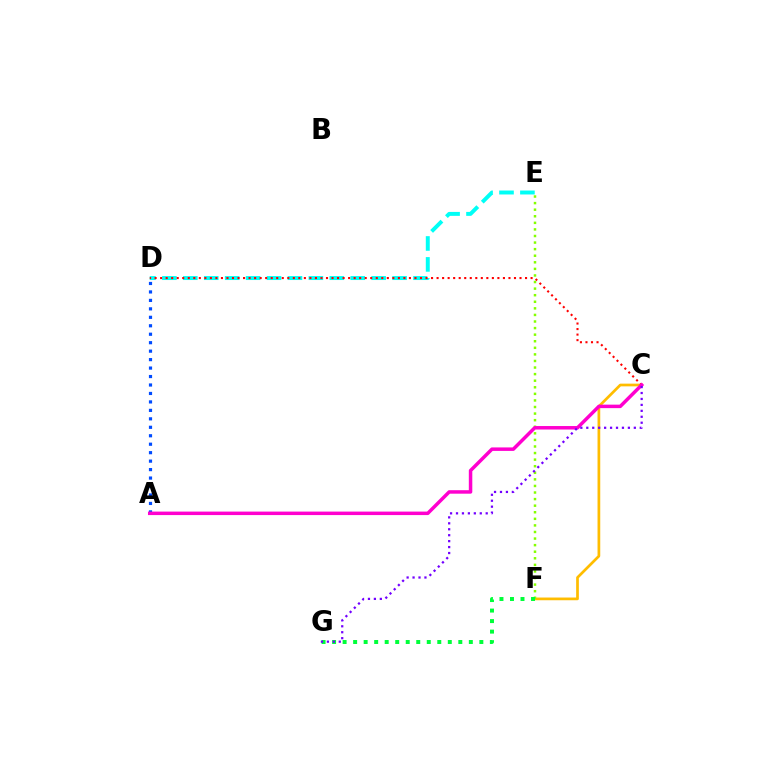{('C', 'F'): [{'color': '#ffbd00', 'line_style': 'solid', 'thickness': 1.95}], ('D', 'E'): [{'color': '#00fff6', 'line_style': 'dashed', 'thickness': 2.84}], ('C', 'D'): [{'color': '#ff0000', 'line_style': 'dotted', 'thickness': 1.5}], ('E', 'F'): [{'color': '#84ff00', 'line_style': 'dotted', 'thickness': 1.79}], ('F', 'G'): [{'color': '#00ff39', 'line_style': 'dotted', 'thickness': 2.86}], ('A', 'D'): [{'color': '#004bff', 'line_style': 'dotted', 'thickness': 2.3}], ('A', 'C'): [{'color': '#ff00cf', 'line_style': 'solid', 'thickness': 2.51}], ('C', 'G'): [{'color': '#7200ff', 'line_style': 'dotted', 'thickness': 1.61}]}